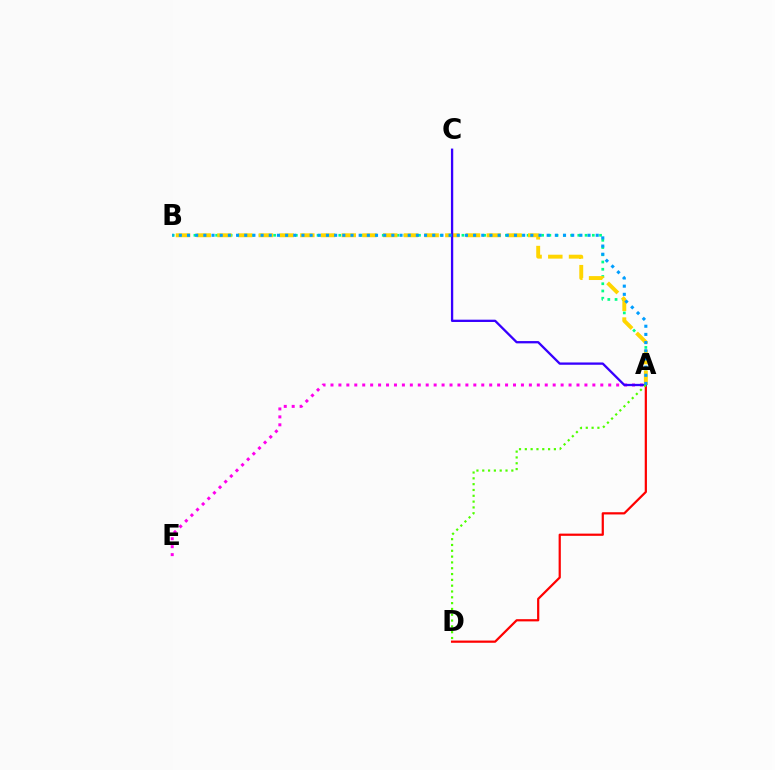{('A', 'D'): [{'color': '#ff0000', 'line_style': 'solid', 'thickness': 1.6}, {'color': '#4fff00', 'line_style': 'dotted', 'thickness': 1.58}], ('A', 'B'): [{'color': '#00ff86', 'line_style': 'dotted', 'thickness': 1.97}, {'color': '#ffd500', 'line_style': 'dashed', 'thickness': 2.81}, {'color': '#009eff', 'line_style': 'dotted', 'thickness': 2.22}], ('A', 'E'): [{'color': '#ff00ed', 'line_style': 'dotted', 'thickness': 2.16}], ('A', 'C'): [{'color': '#3700ff', 'line_style': 'solid', 'thickness': 1.66}]}